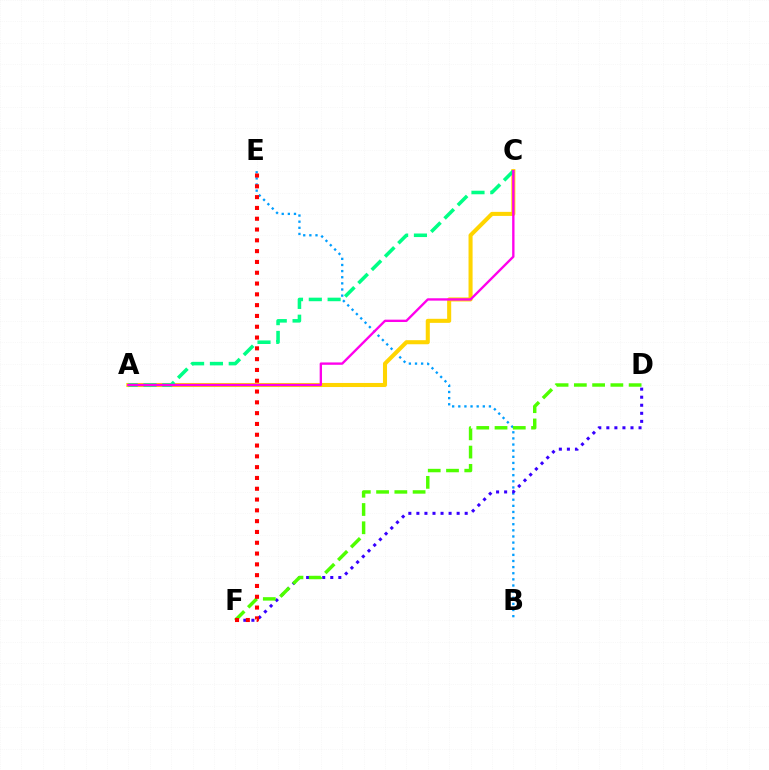{('B', 'E'): [{'color': '#009eff', 'line_style': 'dotted', 'thickness': 1.67}], ('A', 'C'): [{'color': '#ffd500', 'line_style': 'solid', 'thickness': 2.92}, {'color': '#00ff86', 'line_style': 'dashed', 'thickness': 2.56}, {'color': '#ff00ed', 'line_style': 'solid', 'thickness': 1.69}], ('D', 'F'): [{'color': '#3700ff', 'line_style': 'dotted', 'thickness': 2.19}, {'color': '#4fff00', 'line_style': 'dashed', 'thickness': 2.48}], ('E', 'F'): [{'color': '#ff0000', 'line_style': 'dotted', 'thickness': 2.93}]}